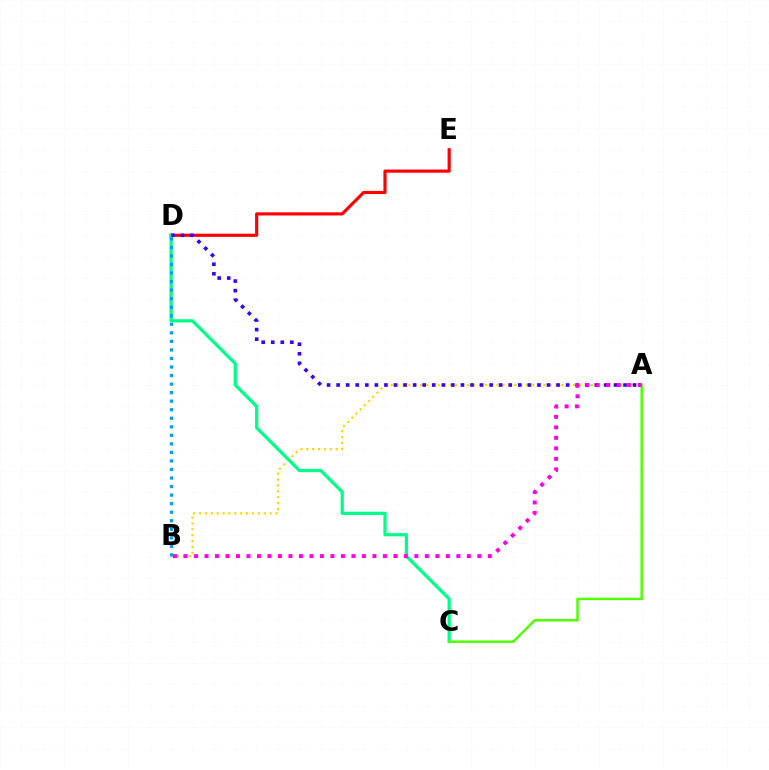{('D', 'E'): [{'color': '#ff0000', 'line_style': 'solid', 'thickness': 2.27}], ('A', 'B'): [{'color': '#ffd500', 'line_style': 'dotted', 'thickness': 1.6}, {'color': '#ff00ed', 'line_style': 'dotted', 'thickness': 2.85}], ('C', 'D'): [{'color': '#00ff86', 'line_style': 'solid', 'thickness': 2.33}], ('B', 'D'): [{'color': '#009eff', 'line_style': 'dotted', 'thickness': 2.32}], ('A', 'D'): [{'color': '#3700ff', 'line_style': 'dotted', 'thickness': 2.6}], ('A', 'C'): [{'color': '#4fff00', 'line_style': 'solid', 'thickness': 1.76}]}